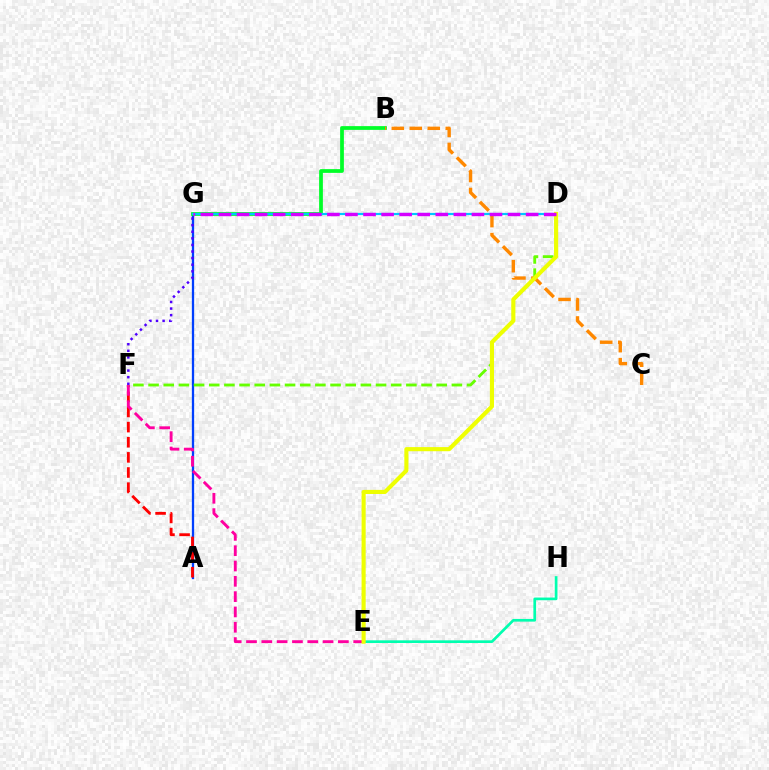{('A', 'G'): [{'color': '#003fff', 'line_style': 'solid', 'thickness': 1.65}], ('B', 'G'): [{'color': '#00ff27', 'line_style': 'solid', 'thickness': 2.7}], ('D', 'G'): [{'color': '#00c7ff', 'line_style': 'solid', 'thickness': 1.56}, {'color': '#d600ff', 'line_style': 'dashed', 'thickness': 2.45}], ('A', 'F'): [{'color': '#ff0000', 'line_style': 'dashed', 'thickness': 2.06}], ('E', 'H'): [{'color': '#00ffaf', 'line_style': 'solid', 'thickness': 1.93}], ('B', 'C'): [{'color': '#ff8800', 'line_style': 'dashed', 'thickness': 2.44}], ('E', 'F'): [{'color': '#ff00a0', 'line_style': 'dashed', 'thickness': 2.08}], ('D', 'F'): [{'color': '#66ff00', 'line_style': 'dashed', 'thickness': 2.06}], ('F', 'G'): [{'color': '#4f00ff', 'line_style': 'dotted', 'thickness': 1.79}], ('D', 'E'): [{'color': '#eeff00', 'line_style': 'solid', 'thickness': 2.96}]}